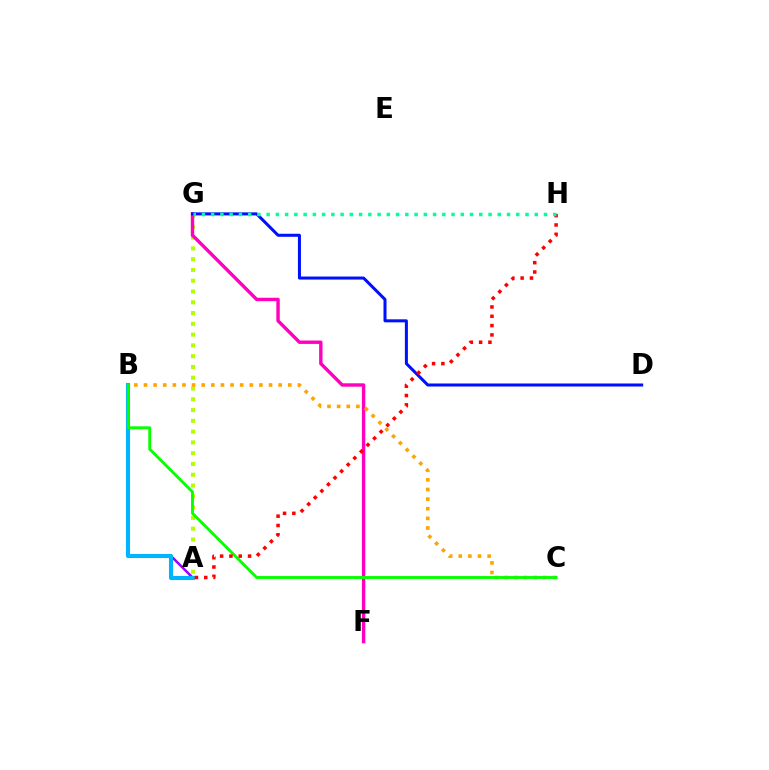{('A', 'B'): [{'color': '#9b00ff', 'line_style': 'solid', 'thickness': 1.79}, {'color': '#00b5ff', 'line_style': 'solid', 'thickness': 2.95}], ('A', 'G'): [{'color': '#b3ff00', 'line_style': 'dotted', 'thickness': 2.93}], ('F', 'G'): [{'color': '#ff00bd', 'line_style': 'solid', 'thickness': 2.45}], ('D', 'G'): [{'color': '#0010ff', 'line_style': 'solid', 'thickness': 2.18}], ('B', 'C'): [{'color': '#ffa500', 'line_style': 'dotted', 'thickness': 2.61}, {'color': '#08ff00', 'line_style': 'solid', 'thickness': 2.09}], ('A', 'H'): [{'color': '#ff0000', 'line_style': 'dotted', 'thickness': 2.53}], ('G', 'H'): [{'color': '#00ff9d', 'line_style': 'dotted', 'thickness': 2.51}]}